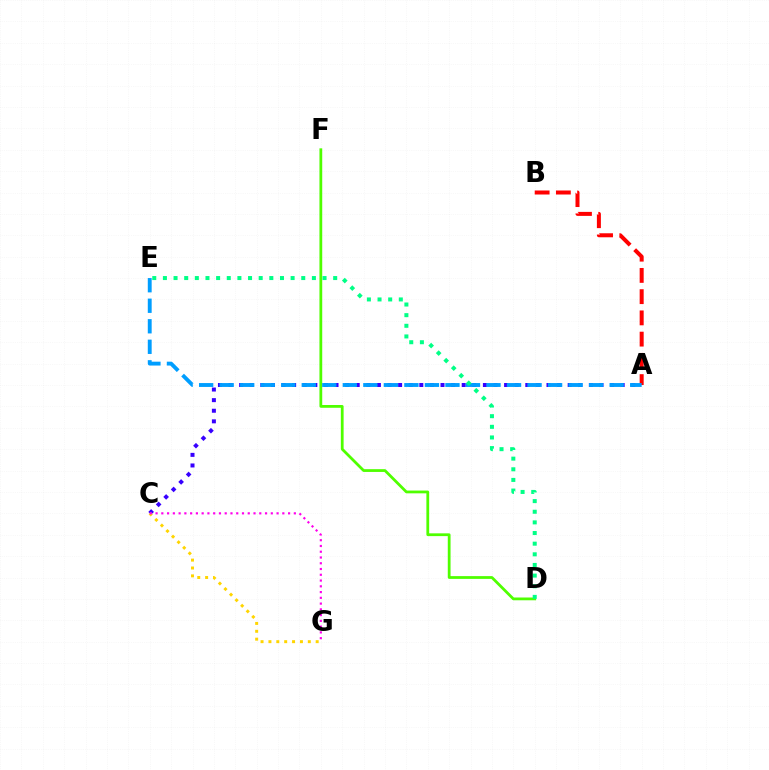{('A', 'C'): [{'color': '#3700ff', 'line_style': 'dotted', 'thickness': 2.88}], ('D', 'F'): [{'color': '#4fff00', 'line_style': 'solid', 'thickness': 2.0}], ('A', 'B'): [{'color': '#ff0000', 'line_style': 'dashed', 'thickness': 2.89}], ('C', 'G'): [{'color': '#ffd500', 'line_style': 'dotted', 'thickness': 2.14}, {'color': '#ff00ed', 'line_style': 'dotted', 'thickness': 1.57}], ('A', 'E'): [{'color': '#009eff', 'line_style': 'dashed', 'thickness': 2.79}], ('D', 'E'): [{'color': '#00ff86', 'line_style': 'dotted', 'thickness': 2.89}]}